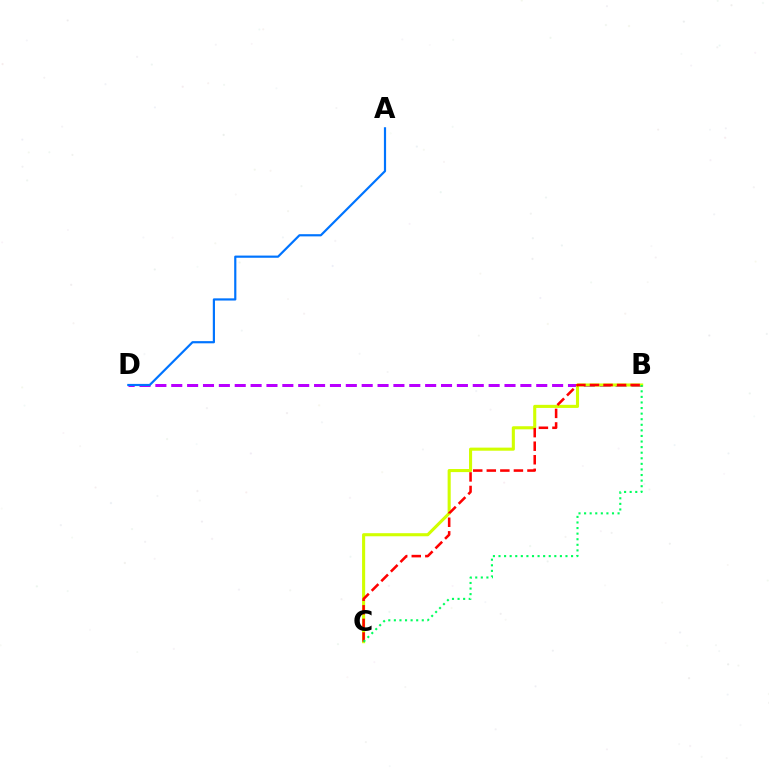{('B', 'D'): [{'color': '#b900ff', 'line_style': 'dashed', 'thickness': 2.16}], ('A', 'D'): [{'color': '#0074ff', 'line_style': 'solid', 'thickness': 1.57}], ('B', 'C'): [{'color': '#d1ff00', 'line_style': 'solid', 'thickness': 2.22}, {'color': '#ff0000', 'line_style': 'dashed', 'thickness': 1.84}, {'color': '#00ff5c', 'line_style': 'dotted', 'thickness': 1.52}]}